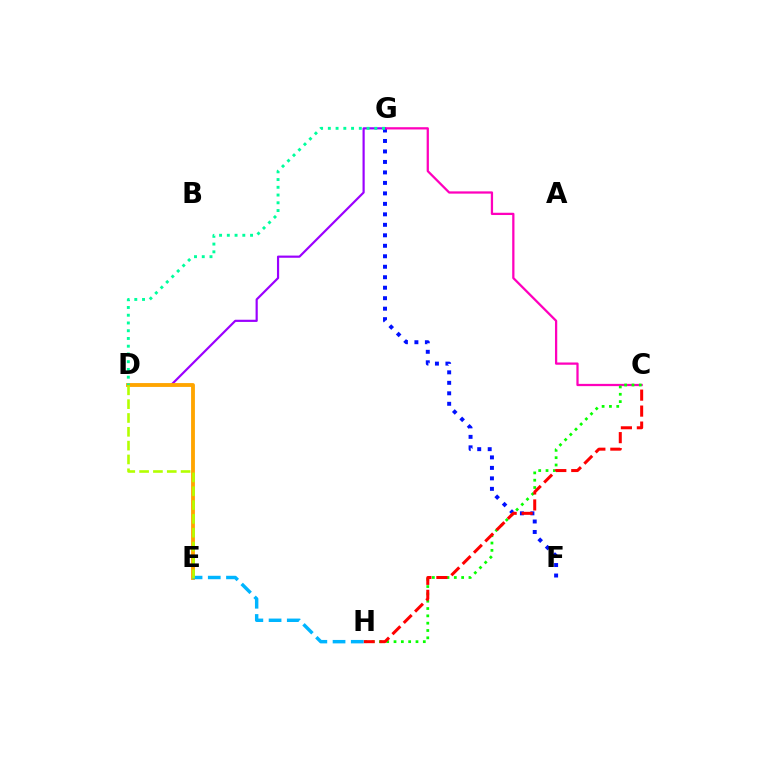{('F', 'G'): [{'color': '#0010ff', 'line_style': 'dotted', 'thickness': 2.85}], ('C', 'G'): [{'color': '#ff00bd', 'line_style': 'solid', 'thickness': 1.63}], ('D', 'G'): [{'color': '#9b00ff', 'line_style': 'solid', 'thickness': 1.57}, {'color': '#00ff9d', 'line_style': 'dotted', 'thickness': 2.1}], ('C', 'H'): [{'color': '#08ff00', 'line_style': 'dotted', 'thickness': 1.99}, {'color': '#ff0000', 'line_style': 'dashed', 'thickness': 2.17}], ('D', 'E'): [{'color': '#ffa500', 'line_style': 'solid', 'thickness': 2.77}, {'color': '#b3ff00', 'line_style': 'dashed', 'thickness': 1.88}], ('E', 'H'): [{'color': '#00b5ff', 'line_style': 'dashed', 'thickness': 2.47}]}